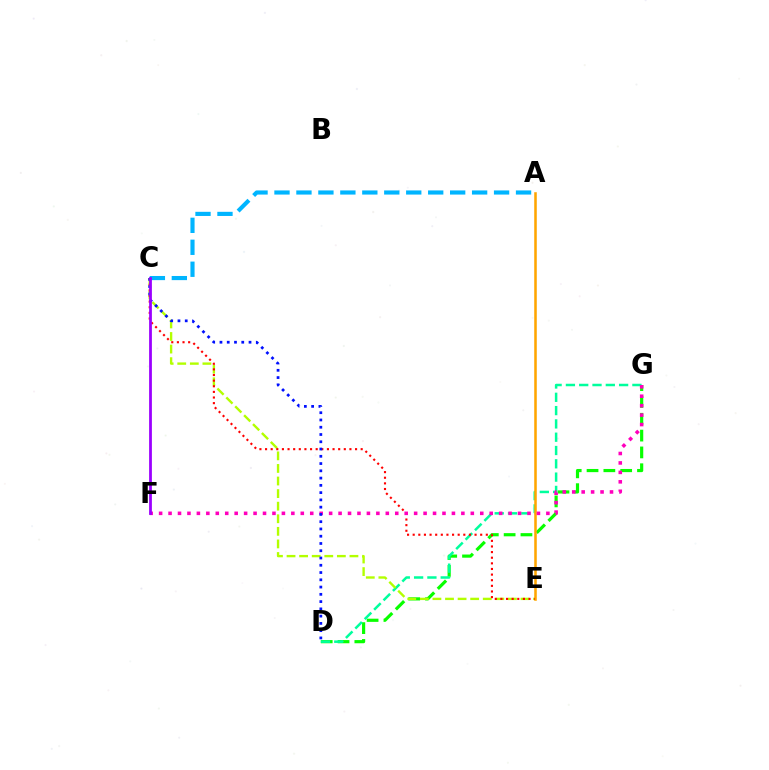{('D', 'G'): [{'color': '#08ff00', 'line_style': 'dashed', 'thickness': 2.28}, {'color': '#00ff9d', 'line_style': 'dashed', 'thickness': 1.81}], ('C', 'E'): [{'color': '#b3ff00', 'line_style': 'dashed', 'thickness': 1.71}, {'color': '#ff0000', 'line_style': 'dotted', 'thickness': 1.53}], ('A', 'E'): [{'color': '#ffa500', 'line_style': 'solid', 'thickness': 1.84}], ('F', 'G'): [{'color': '#ff00bd', 'line_style': 'dotted', 'thickness': 2.57}], ('C', 'D'): [{'color': '#0010ff', 'line_style': 'dotted', 'thickness': 1.97}], ('A', 'C'): [{'color': '#00b5ff', 'line_style': 'dashed', 'thickness': 2.98}], ('C', 'F'): [{'color': '#9b00ff', 'line_style': 'solid', 'thickness': 1.99}]}